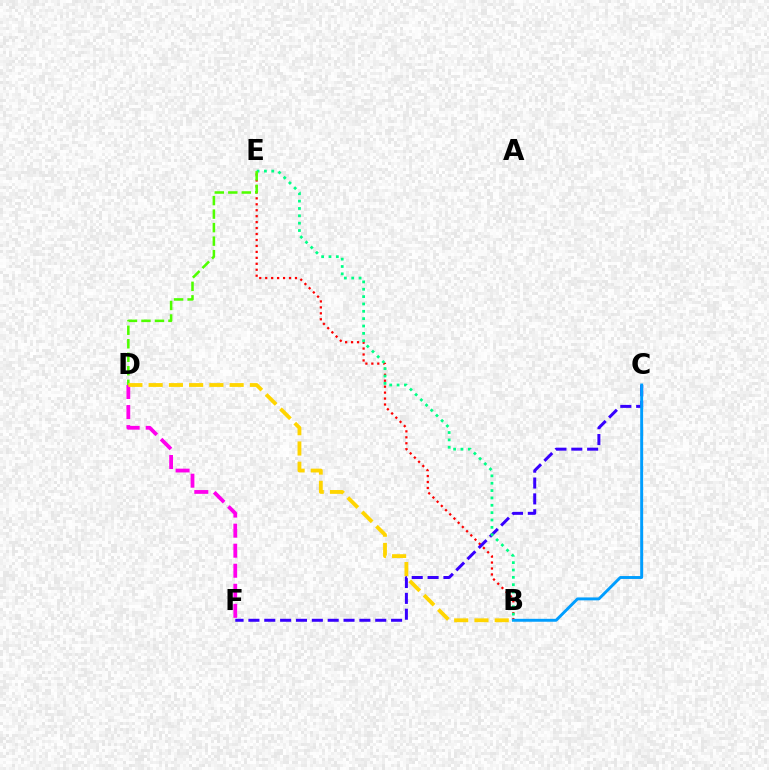{('B', 'E'): [{'color': '#ff0000', 'line_style': 'dotted', 'thickness': 1.62}, {'color': '#00ff86', 'line_style': 'dotted', 'thickness': 2.0}], ('C', 'F'): [{'color': '#3700ff', 'line_style': 'dashed', 'thickness': 2.15}], ('B', 'C'): [{'color': '#009eff', 'line_style': 'solid', 'thickness': 2.1}], ('D', 'F'): [{'color': '#ff00ed', 'line_style': 'dashed', 'thickness': 2.72}], ('D', 'E'): [{'color': '#4fff00', 'line_style': 'dashed', 'thickness': 1.84}], ('B', 'D'): [{'color': '#ffd500', 'line_style': 'dashed', 'thickness': 2.75}]}